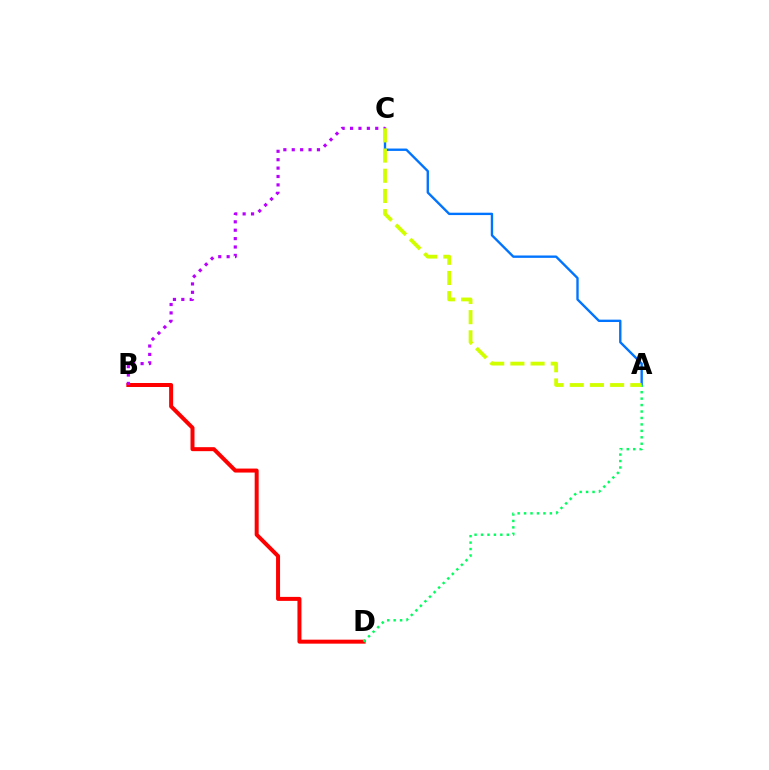{('B', 'D'): [{'color': '#ff0000', 'line_style': 'solid', 'thickness': 2.87}], ('A', 'C'): [{'color': '#0074ff', 'line_style': 'solid', 'thickness': 1.71}, {'color': '#d1ff00', 'line_style': 'dashed', 'thickness': 2.74}], ('B', 'C'): [{'color': '#b900ff', 'line_style': 'dotted', 'thickness': 2.28}], ('A', 'D'): [{'color': '#00ff5c', 'line_style': 'dotted', 'thickness': 1.75}]}